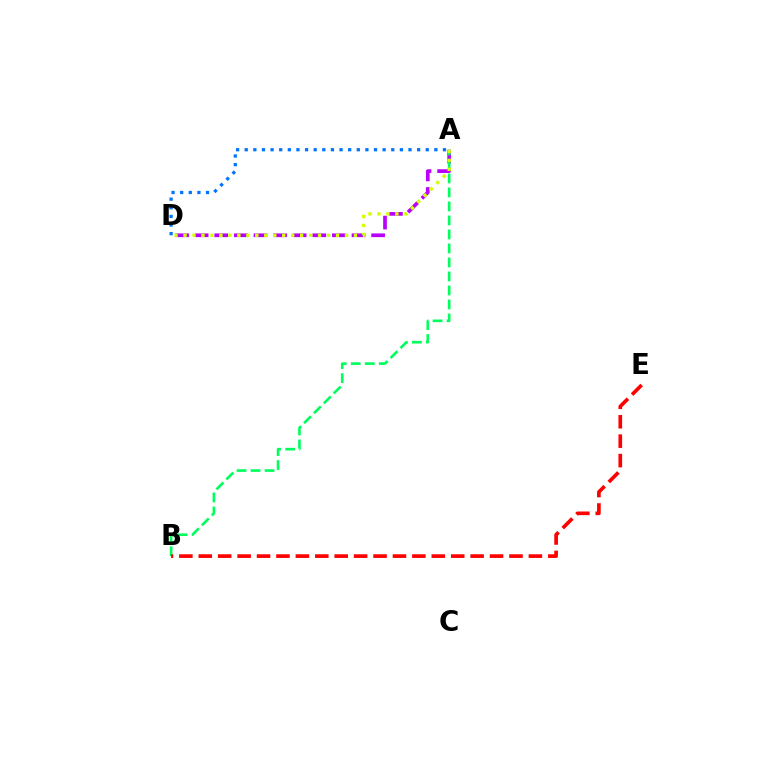{('A', 'D'): [{'color': '#b900ff', 'line_style': 'dashed', 'thickness': 2.66}, {'color': '#0074ff', 'line_style': 'dotted', 'thickness': 2.34}, {'color': '#d1ff00', 'line_style': 'dotted', 'thickness': 2.44}], ('A', 'B'): [{'color': '#00ff5c', 'line_style': 'dashed', 'thickness': 1.9}], ('B', 'E'): [{'color': '#ff0000', 'line_style': 'dashed', 'thickness': 2.64}]}